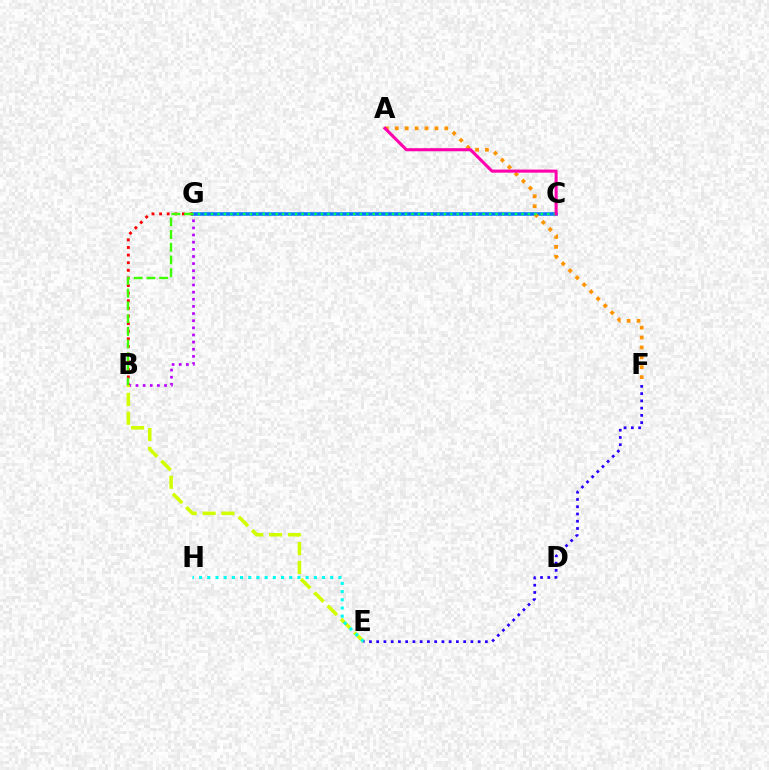{('C', 'G'): [{'color': '#0074ff', 'line_style': 'solid', 'thickness': 2.55}, {'color': '#00ff5c', 'line_style': 'dotted', 'thickness': 1.76}], ('B', 'G'): [{'color': '#b900ff', 'line_style': 'dotted', 'thickness': 1.94}, {'color': '#ff0000', 'line_style': 'dotted', 'thickness': 2.07}, {'color': '#3dff00', 'line_style': 'dashed', 'thickness': 1.73}], ('B', 'E'): [{'color': '#d1ff00', 'line_style': 'dashed', 'thickness': 2.56}], ('A', 'F'): [{'color': '#ff9400', 'line_style': 'dotted', 'thickness': 2.69}], ('E', 'H'): [{'color': '#00fff6', 'line_style': 'dotted', 'thickness': 2.23}], ('A', 'C'): [{'color': '#ff00ac', 'line_style': 'solid', 'thickness': 2.21}], ('E', 'F'): [{'color': '#2500ff', 'line_style': 'dotted', 'thickness': 1.97}]}